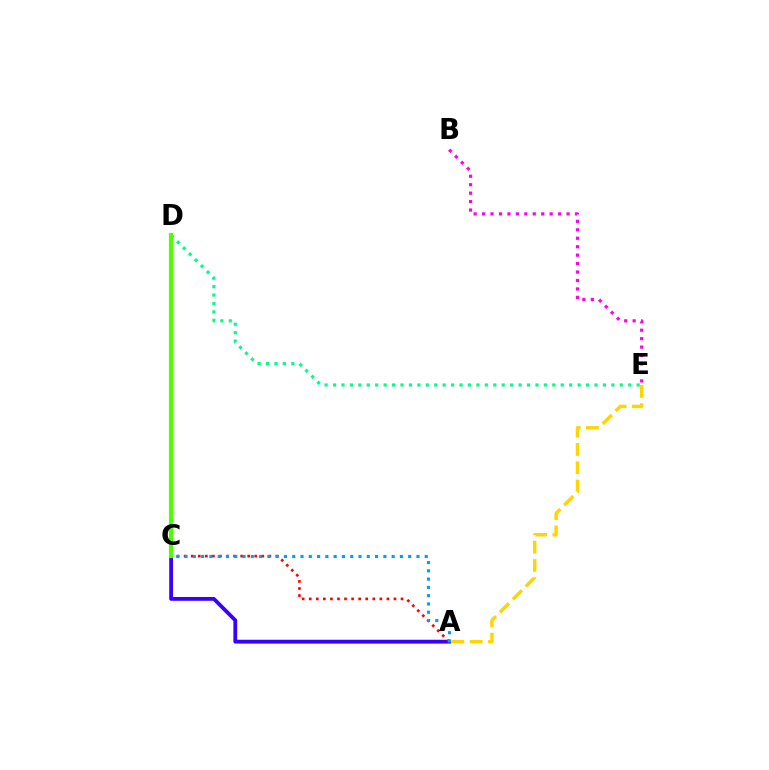{('A', 'C'): [{'color': '#3700ff', 'line_style': 'solid', 'thickness': 2.73}, {'color': '#ff0000', 'line_style': 'dotted', 'thickness': 1.92}, {'color': '#009eff', 'line_style': 'dotted', 'thickness': 2.25}], ('B', 'E'): [{'color': '#ff00ed', 'line_style': 'dotted', 'thickness': 2.3}], ('D', 'E'): [{'color': '#00ff86', 'line_style': 'dotted', 'thickness': 2.29}], ('C', 'D'): [{'color': '#4fff00', 'line_style': 'solid', 'thickness': 3.0}], ('A', 'E'): [{'color': '#ffd500', 'line_style': 'dashed', 'thickness': 2.48}]}